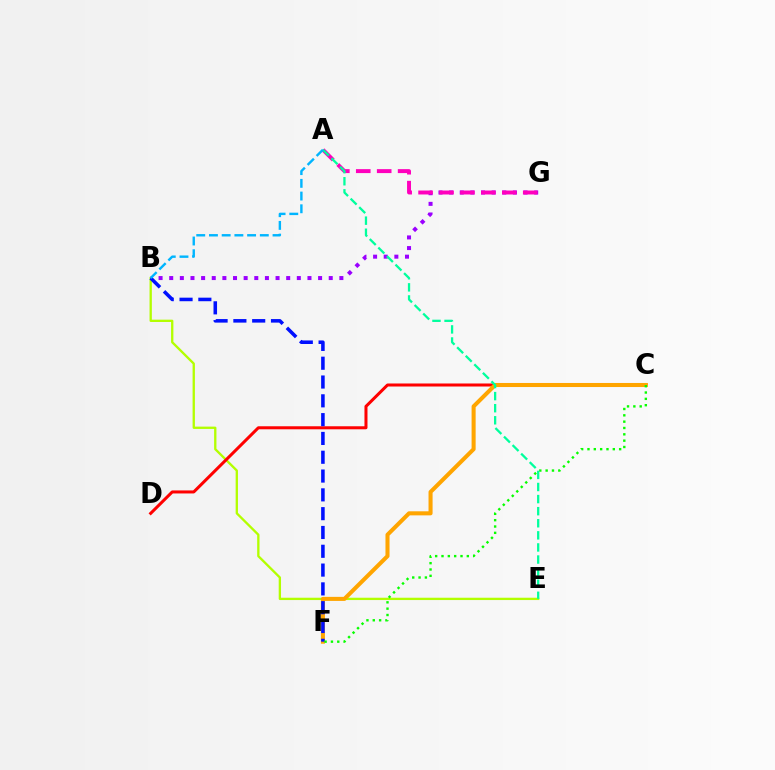{('B', 'E'): [{'color': '#b3ff00', 'line_style': 'solid', 'thickness': 1.67}], ('B', 'G'): [{'color': '#9b00ff', 'line_style': 'dotted', 'thickness': 2.89}], ('C', 'D'): [{'color': '#ff0000', 'line_style': 'solid', 'thickness': 2.18}], ('A', 'G'): [{'color': '#ff00bd', 'line_style': 'dashed', 'thickness': 2.84}], ('C', 'F'): [{'color': '#ffa500', 'line_style': 'solid', 'thickness': 2.92}, {'color': '#08ff00', 'line_style': 'dotted', 'thickness': 1.72}], ('B', 'F'): [{'color': '#0010ff', 'line_style': 'dashed', 'thickness': 2.55}], ('A', 'E'): [{'color': '#00ff9d', 'line_style': 'dashed', 'thickness': 1.64}], ('A', 'B'): [{'color': '#00b5ff', 'line_style': 'dashed', 'thickness': 1.73}]}